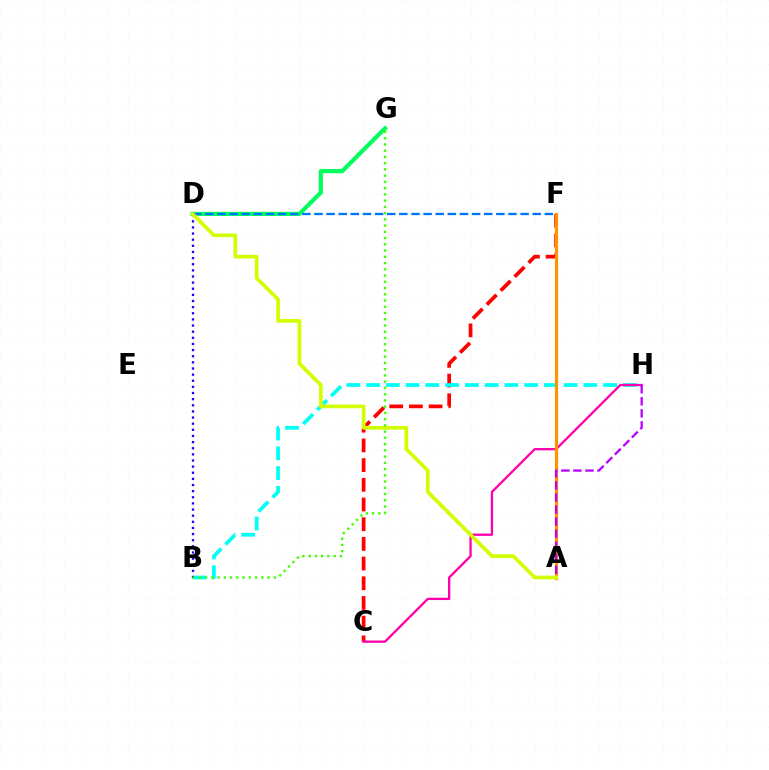{('C', 'F'): [{'color': '#ff0000', 'line_style': 'dashed', 'thickness': 2.68}], ('D', 'G'): [{'color': '#00ff5c', 'line_style': 'solid', 'thickness': 2.99}], ('B', 'H'): [{'color': '#00fff6', 'line_style': 'dashed', 'thickness': 2.68}], ('C', 'H'): [{'color': '#ff00ac', 'line_style': 'solid', 'thickness': 1.65}], ('B', 'D'): [{'color': '#2500ff', 'line_style': 'dotted', 'thickness': 1.67}], ('D', 'F'): [{'color': '#0074ff', 'line_style': 'dashed', 'thickness': 1.65}], ('A', 'F'): [{'color': '#ff9400', 'line_style': 'solid', 'thickness': 2.28}], ('A', 'D'): [{'color': '#d1ff00', 'line_style': 'solid', 'thickness': 2.65}], ('B', 'G'): [{'color': '#3dff00', 'line_style': 'dotted', 'thickness': 1.7}], ('A', 'H'): [{'color': '#b900ff', 'line_style': 'dashed', 'thickness': 1.64}]}